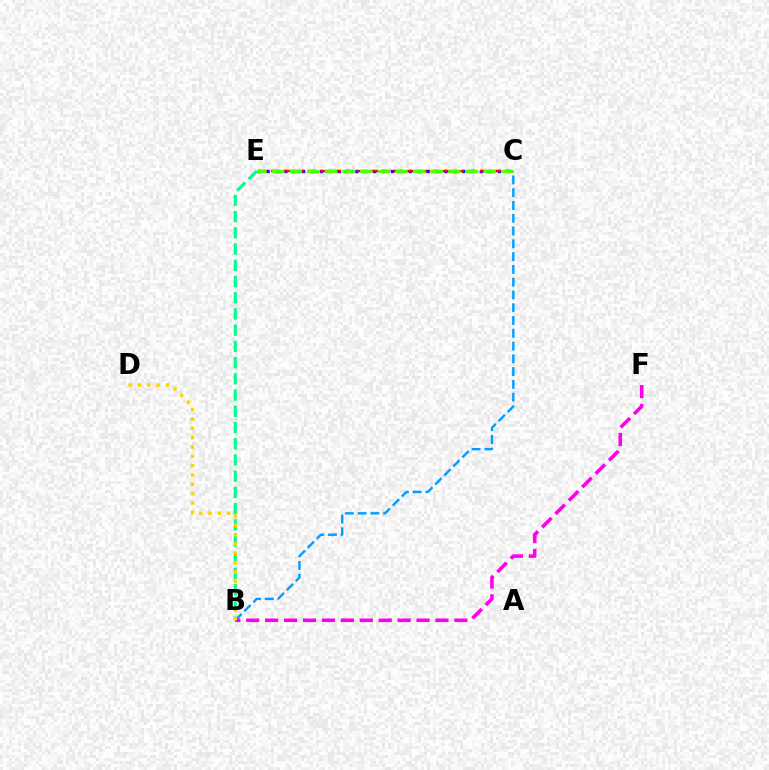{('B', 'C'): [{'color': '#009eff', 'line_style': 'dashed', 'thickness': 1.74}], ('C', 'E'): [{'color': '#3700ff', 'line_style': 'dotted', 'thickness': 2.42}, {'color': '#ff0000', 'line_style': 'dashed', 'thickness': 1.67}, {'color': '#4fff00', 'line_style': 'dashed', 'thickness': 2.4}], ('B', 'F'): [{'color': '#ff00ed', 'line_style': 'dashed', 'thickness': 2.57}], ('B', 'E'): [{'color': '#00ff86', 'line_style': 'dashed', 'thickness': 2.2}], ('B', 'D'): [{'color': '#ffd500', 'line_style': 'dotted', 'thickness': 2.53}]}